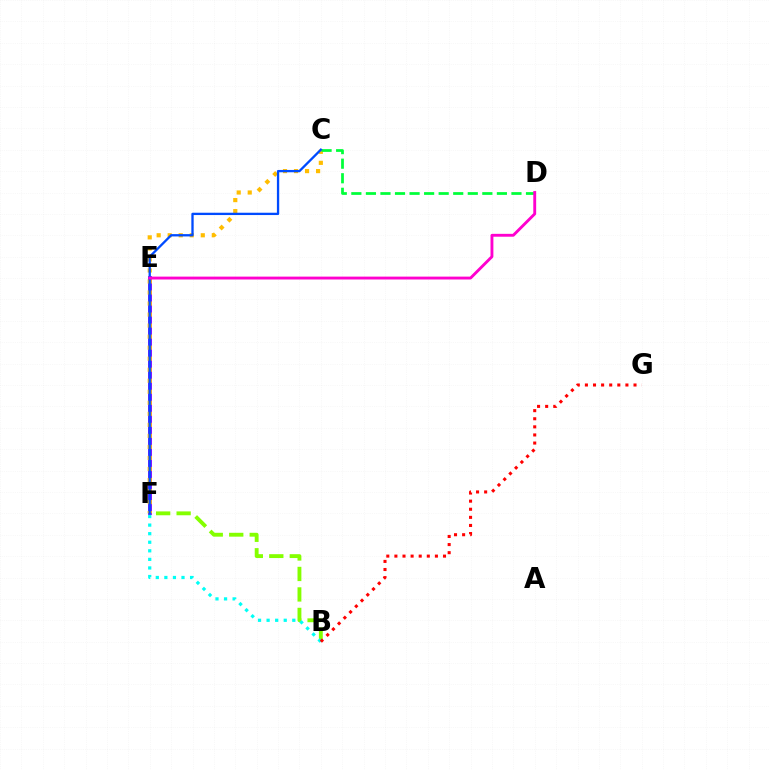{('E', 'F'): [{'color': '#7200ff', 'line_style': 'solid', 'thickness': 2.73}], ('C', 'F'): [{'color': '#ffbd00', 'line_style': 'dotted', 'thickness': 3.0}, {'color': '#004bff', 'line_style': 'solid', 'thickness': 1.67}], ('B', 'F'): [{'color': '#84ff00', 'line_style': 'dashed', 'thickness': 2.78}, {'color': '#00fff6', 'line_style': 'dotted', 'thickness': 2.33}], ('C', 'D'): [{'color': '#00ff39', 'line_style': 'dashed', 'thickness': 1.98}], ('B', 'G'): [{'color': '#ff0000', 'line_style': 'dotted', 'thickness': 2.2}], ('D', 'E'): [{'color': '#ff00cf', 'line_style': 'solid', 'thickness': 2.07}]}